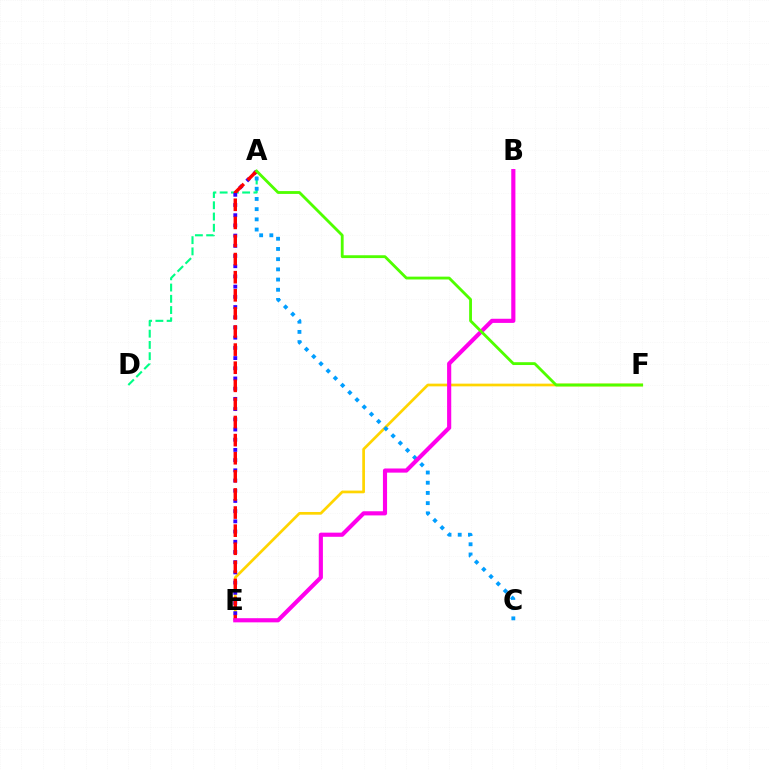{('E', 'F'): [{'color': '#ffd500', 'line_style': 'solid', 'thickness': 1.95}], ('A', 'D'): [{'color': '#00ff86', 'line_style': 'dashed', 'thickness': 1.53}], ('A', 'E'): [{'color': '#3700ff', 'line_style': 'dotted', 'thickness': 2.77}, {'color': '#ff0000', 'line_style': 'dashed', 'thickness': 2.46}], ('A', 'C'): [{'color': '#009eff', 'line_style': 'dotted', 'thickness': 2.77}], ('B', 'E'): [{'color': '#ff00ed', 'line_style': 'solid', 'thickness': 2.98}], ('A', 'F'): [{'color': '#4fff00', 'line_style': 'solid', 'thickness': 2.04}]}